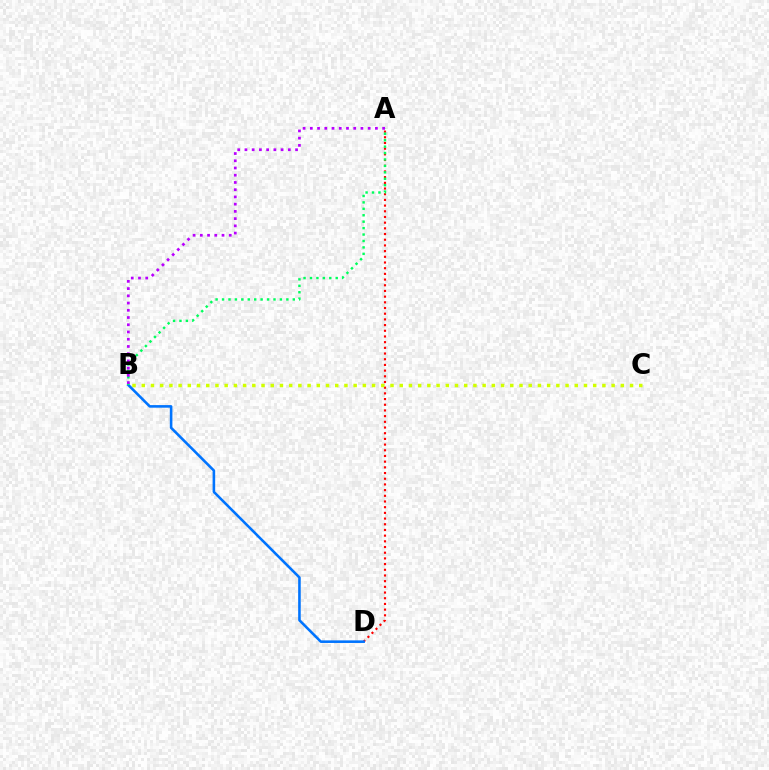{('A', 'D'): [{'color': '#ff0000', 'line_style': 'dotted', 'thickness': 1.55}], ('B', 'C'): [{'color': '#d1ff00', 'line_style': 'dotted', 'thickness': 2.5}], ('B', 'D'): [{'color': '#0074ff', 'line_style': 'solid', 'thickness': 1.86}], ('A', 'B'): [{'color': '#00ff5c', 'line_style': 'dotted', 'thickness': 1.75}, {'color': '#b900ff', 'line_style': 'dotted', 'thickness': 1.96}]}